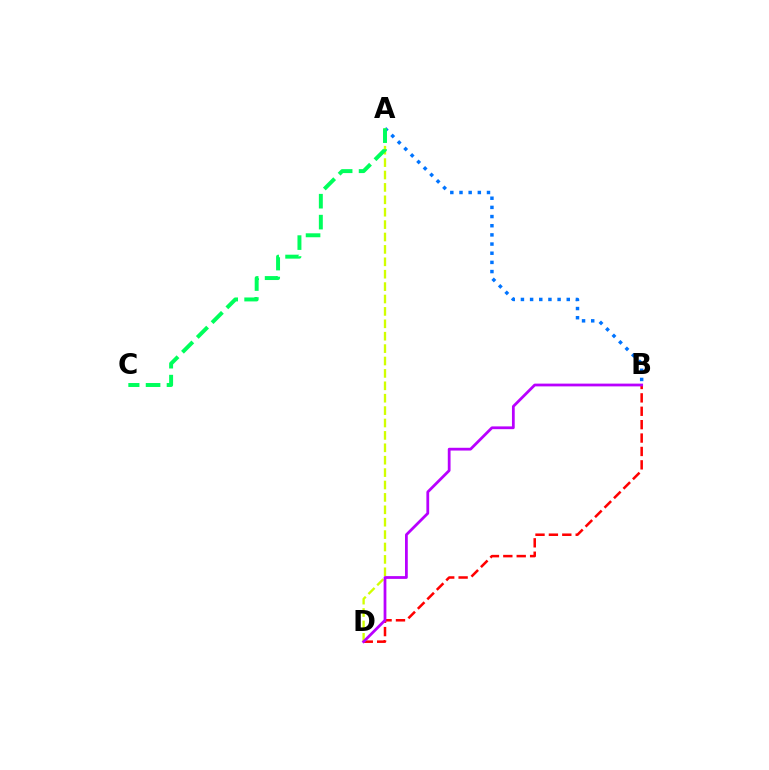{('A', 'B'): [{'color': '#0074ff', 'line_style': 'dotted', 'thickness': 2.49}], ('A', 'D'): [{'color': '#d1ff00', 'line_style': 'dashed', 'thickness': 1.68}], ('B', 'D'): [{'color': '#ff0000', 'line_style': 'dashed', 'thickness': 1.82}, {'color': '#b900ff', 'line_style': 'solid', 'thickness': 1.99}], ('A', 'C'): [{'color': '#00ff5c', 'line_style': 'dashed', 'thickness': 2.84}]}